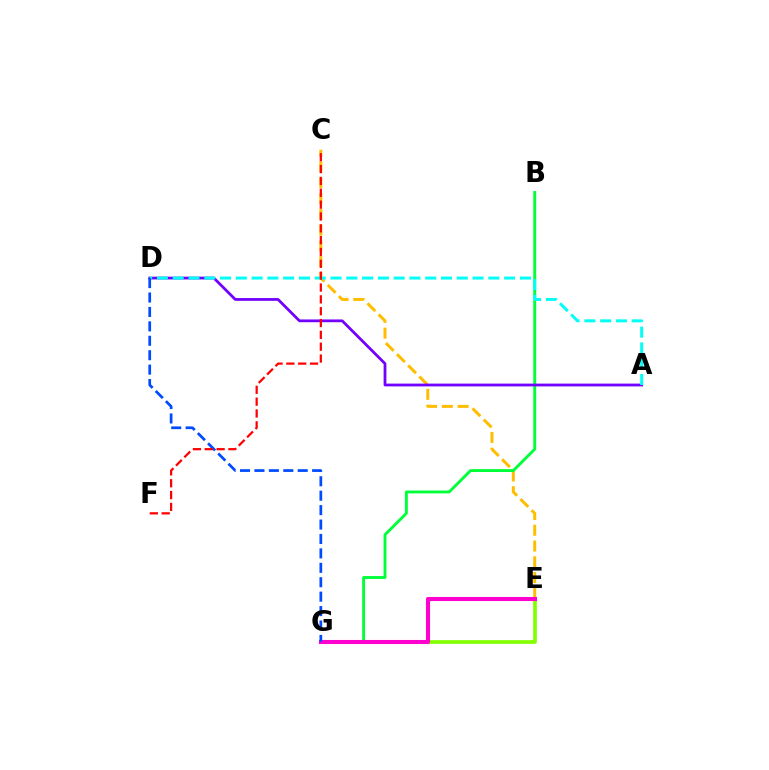{('C', 'E'): [{'color': '#ffbd00', 'line_style': 'dashed', 'thickness': 2.14}], ('E', 'G'): [{'color': '#84ff00', 'line_style': 'solid', 'thickness': 2.67}, {'color': '#ff00cf', 'line_style': 'solid', 'thickness': 2.94}], ('B', 'G'): [{'color': '#00ff39', 'line_style': 'solid', 'thickness': 2.08}], ('A', 'D'): [{'color': '#7200ff', 'line_style': 'solid', 'thickness': 1.99}, {'color': '#00fff6', 'line_style': 'dashed', 'thickness': 2.14}], ('D', 'G'): [{'color': '#004bff', 'line_style': 'dashed', 'thickness': 1.96}], ('C', 'F'): [{'color': '#ff0000', 'line_style': 'dashed', 'thickness': 1.61}]}